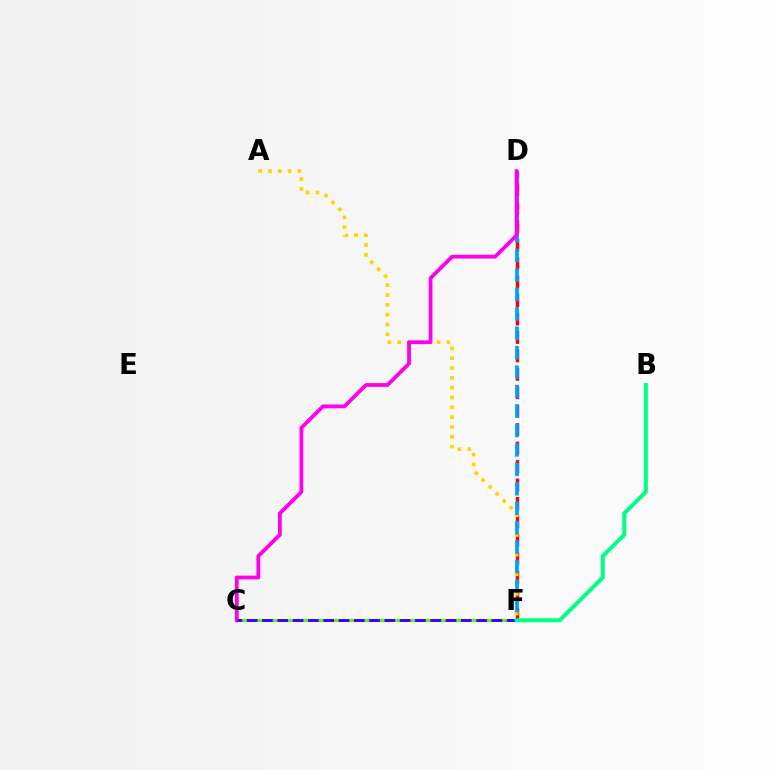{('C', 'F'): [{'color': '#4fff00', 'line_style': 'solid', 'thickness': 2.18}, {'color': '#3700ff', 'line_style': 'dashed', 'thickness': 2.08}], ('D', 'F'): [{'color': '#ff0000', 'line_style': 'dashed', 'thickness': 2.51}, {'color': '#009eff', 'line_style': 'dashed', 'thickness': 2.64}], ('A', 'F'): [{'color': '#ffd500', 'line_style': 'dotted', 'thickness': 2.67}], ('C', 'D'): [{'color': '#ff00ed', 'line_style': 'solid', 'thickness': 2.73}], ('B', 'F'): [{'color': '#00ff86', 'line_style': 'solid', 'thickness': 2.9}]}